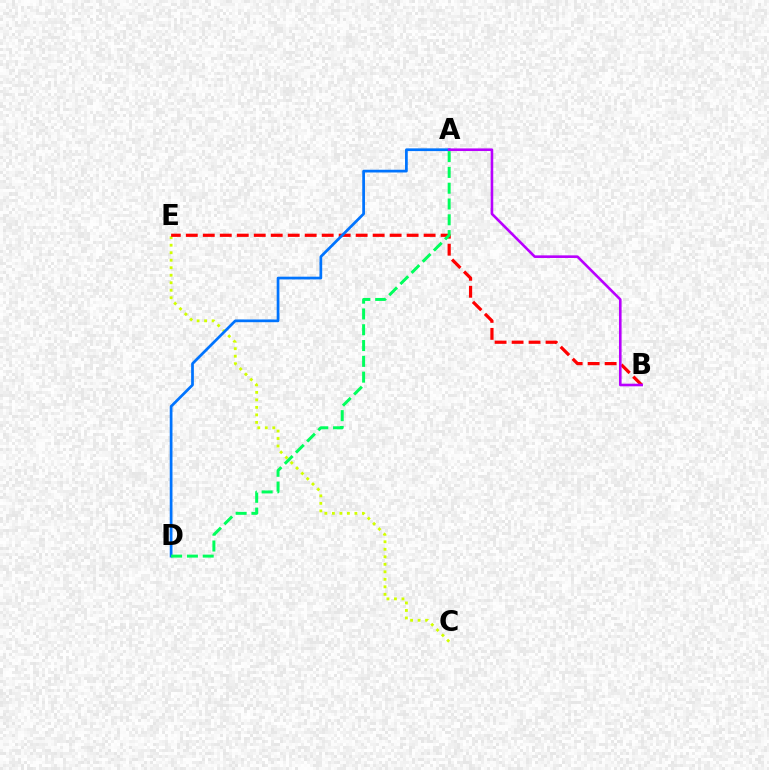{('C', 'E'): [{'color': '#d1ff00', 'line_style': 'dotted', 'thickness': 2.04}], ('B', 'E'): [{'color': '#ff0000', 'line_style': 'dashed', 'thickness': 2.31}], ('A', 'D'): [{'color': '#0074ff', 'line_style': 'solid', 'thickness': 1.97}, {'color': '#00ff5c', 'line_style': 'dashed', 'thickness': 2.15}], ('A', 'B'): [{'color': '#b900ff', 'line_style': 'solid', 'thickness': 1.88}]}